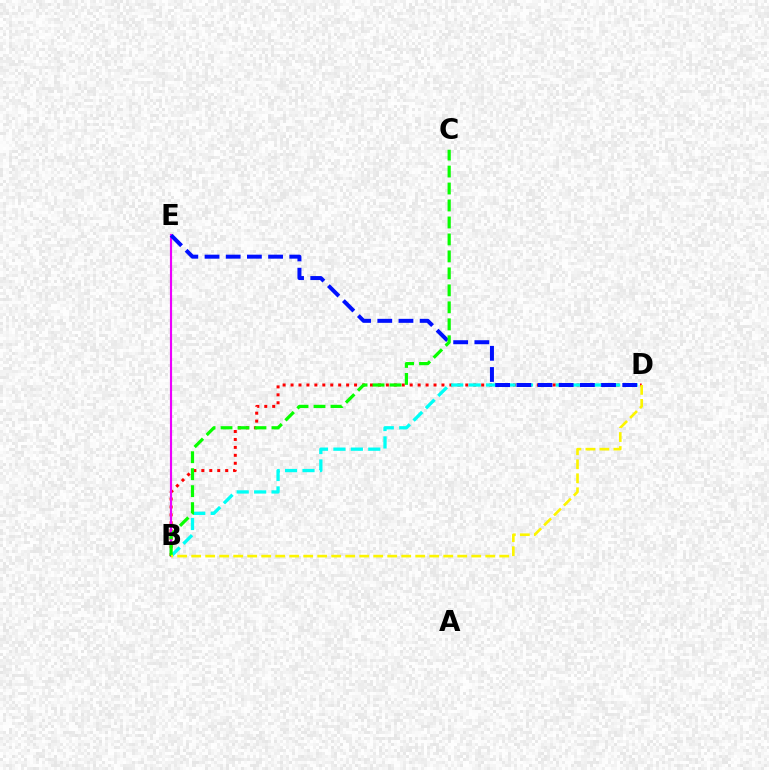{('B', 'D'): [{'color': '#ff0000', 'line_style': 'dotted', 'thickness': 2.16}, {'color': '#00fff6', 'line_style': 'dashed', 'thickness': 2.37}, {'color': '#fcf500', 'line_style': 'dashed', 'thickness': 1.9}], ('B', 'E'): [{'color': '#ee00ff', 'line_style': 'solid', 'thickness': 1.55}], ('D', 'E'): [{'color': '#0010ff', 'line_style': 'dashed', 'thickness': 2.88}], ('B', 'C'): [{'color': '#08ff00', 'line_style': 'dashed', 'thickness': 2.31}]}